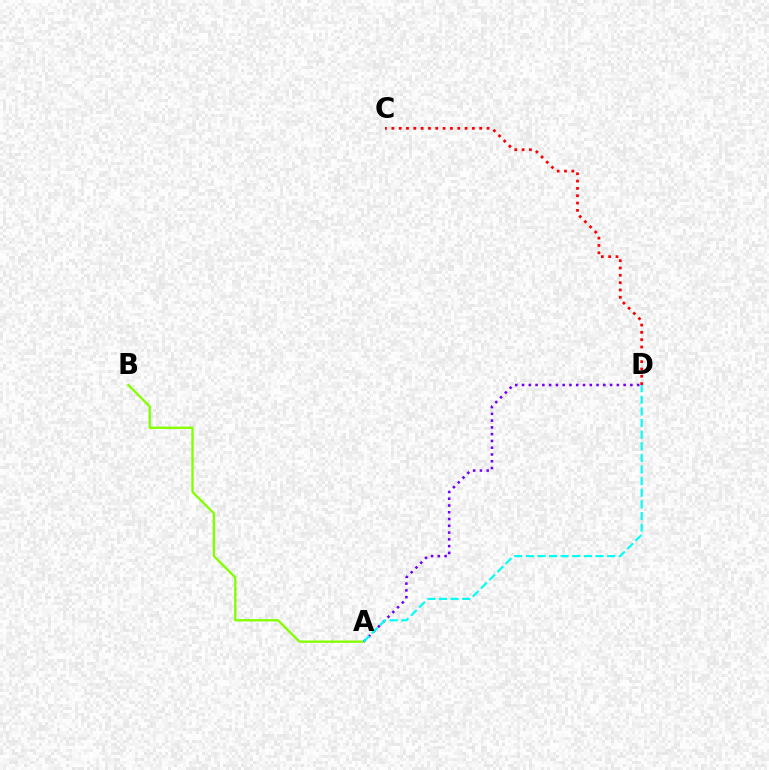{('A', 'B'): [{'color': '#84ff00', 'line_style': 'solid', 'thickness': 1.68}], ('A', 'D'): [{'color': '#7200ff', 'line_style': 'dotted', 'thickness': 1.84}, {'color': '#00fff6', 'line_style': 'dashed', 'thickness': 1.58}], ('C', 'D'): [{'color': '#ff0000', 'line_style': 'dotted', 'thickness': 1.99}]}